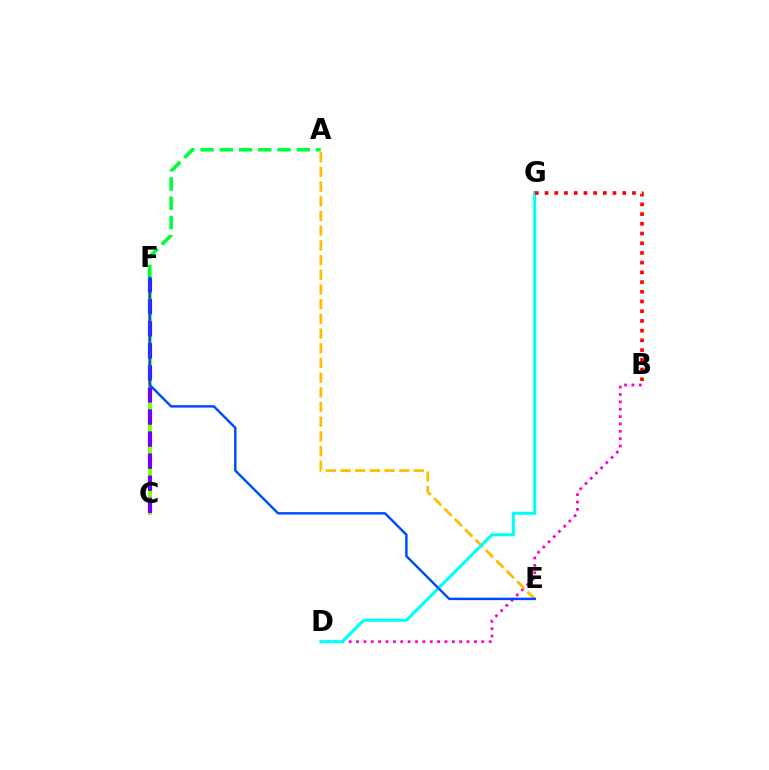{('B', 'D'): [{'color': '#ff00cf', 'line_style': 'dotted', 'thickness': 2.0}], ('C', 'F'): [{'color': '#84ff00', 'line_style': 'solid', 'thickness': 2.93}, {'color': '#7200ff', 'line_style': 'dashed', 'thickness': 3.0}], ('A', 'F'): [{'color': '#00ff39', 'line_style': 'dashed', 'thickness': 2.61}], ('A', 'E'): [{'color': '#ffbd00', 'line_style': 'dashed', 'thickness': 2.0}], ('D', 'G'): [{'color': '#00fff6', 'line_style': 'solid', 'thickness': 2.21}], ('E', 'F'): [{'color': '#004bff', 'line_style': 'solid', 'thickness': 1.77}], ('B', 'G'): [{'color': '#ff0000', 'line_style': 'dotted', 'thickness': 2.64}]}